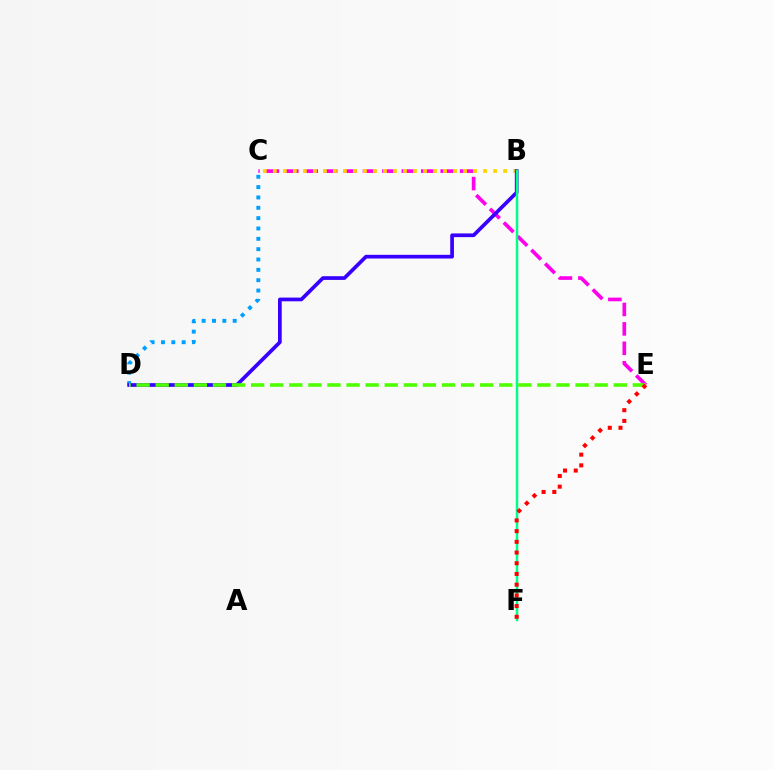{('C', 'D'): [{'color': '#009eff', 'line_style': 'dotted', 'thickness': 2.81}], ('C', 'E'): [{'color': '#ff00ed', 'line_style': 'dashed', 'thickness': 2.64}], ('B', 'C'): [{'color': '#ffd500', 'line_style': 'dotted', 'thickness': 2.72}], ('B', 'D'): [{'color': '#3700ff', 'line_style': 'solid', 'thickness': 2.67}], ('B', 'F'): [{'color': '#00ff86', 'line_style': 'solid', 'thickness': 1.79}], ('D', 'E'): [{'color': '#4fff00', 'line_style': 'dashed', 'thickness': 2.59}], ('E', 'F'): [{'color': '#ff0000', 'line_style': 'dotted', 'thickness': 2.91}]}